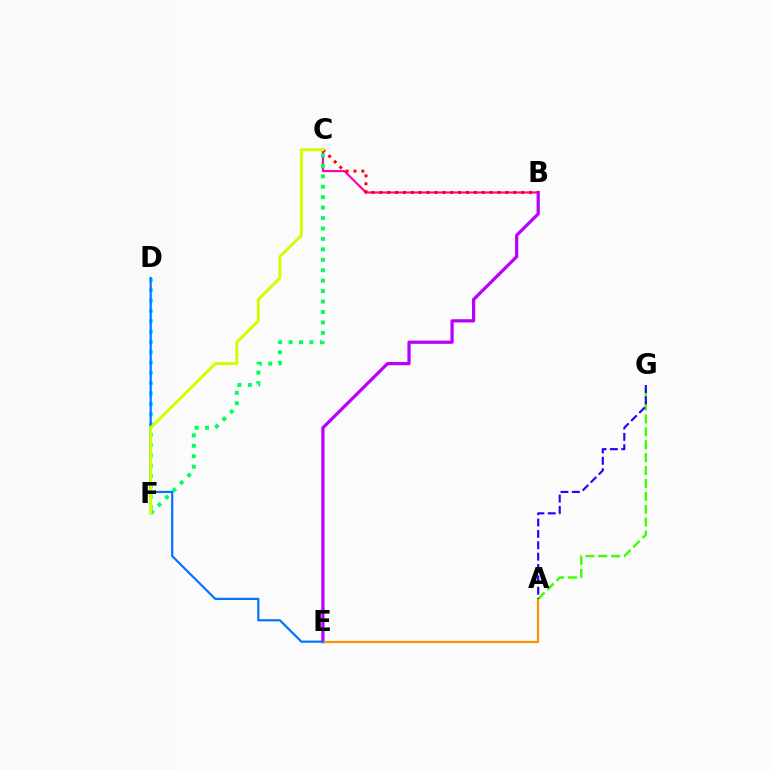{('B', 'C'): [{'color': '#ff00ac', 'line_style': 'solid', 'thickness': 1.53}, {'color': '#ff0000', 'line_style': 'dotted', 'thickness': 2.14}], ('B', 'E'): [{'color': '#b900ff', 'line_style': 'solid', 'thickness': 2.33}], ('A', 'E'): [{'color': '#ff9400', 'line_style': 'solid', 'thickness': 1.6}], ('D', 'F'): [{'color': '#00fff6', 'line_style': 'dotted', 'thickness': 2.8}], ('C', 'F'): [{'color': '#00ff5c', 'line_style': 'dotted', 'thickness': 2.84}, {'color': '#d1ff00', 'line_style': 'solid', 'thickness': 2.11}], ('A', 'G'): [{'color': '#3dff00', 'line_style': 'dashed', 'thickness': 1.75}, {'color': '#2500ff', 'line_style': 'dashed', 'thickness': 1.54}], ('D', 'E'): [{'color': '#0074ff', 'line_style': 'solid', 'thickness': 1.59}]}